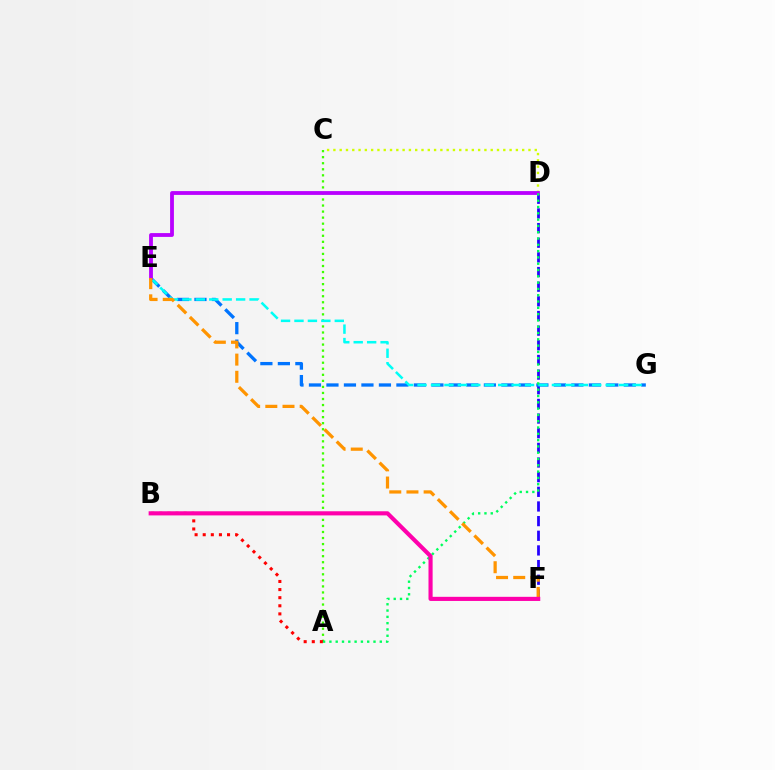{('D', 'F'): [{'color': '#2500ff', 'line_style': 'dashed', 'thickness': 1.99}], ('A', 'C'): [{'color': '#3dff00', 'line_style': 'dotted', 'thickness': 1.64}], ('E', 'G'): [{'color': '#0074ff', 'line_style': 'dashed', 'thickness': 2.38}, {'color': '#00fff6', 'line_style': 'dashed', 'thickness': 1.83}], ('C', 'D'): [{'color': '#d1ff00', 'line_style': 'dotted', 'thickness': 1.71}], ('A', 'B'): [{'color': '#ff0000', 'line_style': 'dotted', 'thickness': 2.2}], ('D', 'E'): [{'color': '#b900ff', 'line_style': 'solid', 'thickness': 2.75}], ('A', 'D'): [{'color': '#00ff5c', 'line_style': 'dotted', 'thickness': 1.71}], ('E', 'F'): [{'color': '#ff9400', 'line_style': 'dashed', 'thickness': 2.33}], ('B', 'F'): [{'color': '#ff00ac', 'line_style': 'solid', 'thickness': 2.97}]}